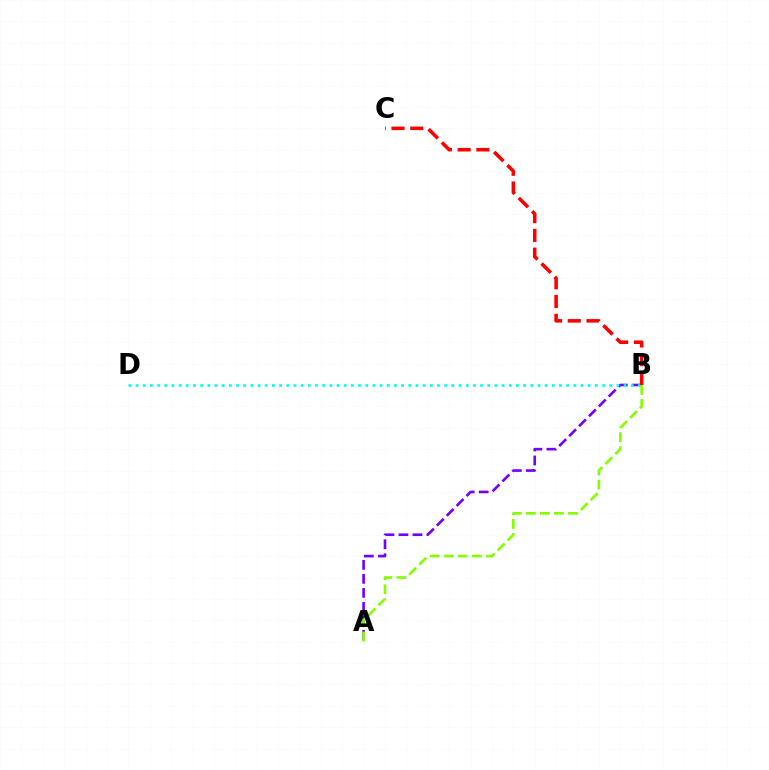{('A', 'B'): [{'color': '#7200ff', 'line_style': 'dashed', 'thickness': 1.9}, {'color': '#84ff00', 'line_style': 'dashed', 'thickness': 1.91}], ('B', 'D'): [{'color': '#00fff6', 'line_style': 'dotted', 'thickness': 1.95}], ('B', 'C'): [{'color': '#ff0000', 'line_style': 'dashed', 'thickness': 2.55}]}